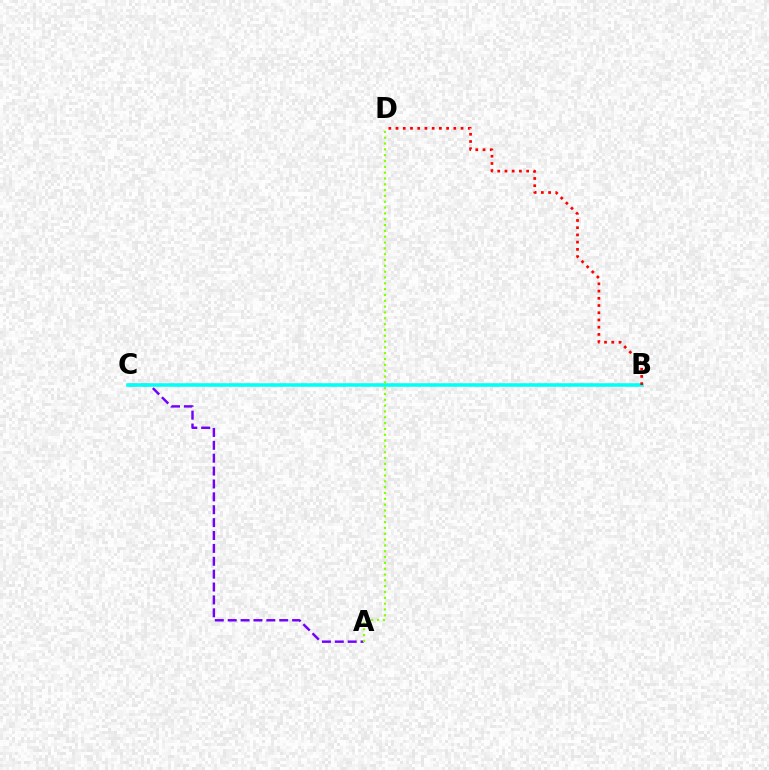{('A', 'C'): [{'color': '#7200ff', 'line_style': 'dashed', 'thickness': 1.75}], ('B', 'C'): [{'color': '#00fff6', 'line_style': 'solid', 'thickness': 2.55}], ('A', 'D'): [{'color': '#84ff00', 'line_style': 'dotted', 'thickness': 1.58}], ('B', 'D'): [{'color': '#ff0000', 'line_style': 'dotted', 'thickness': 1.96}]}